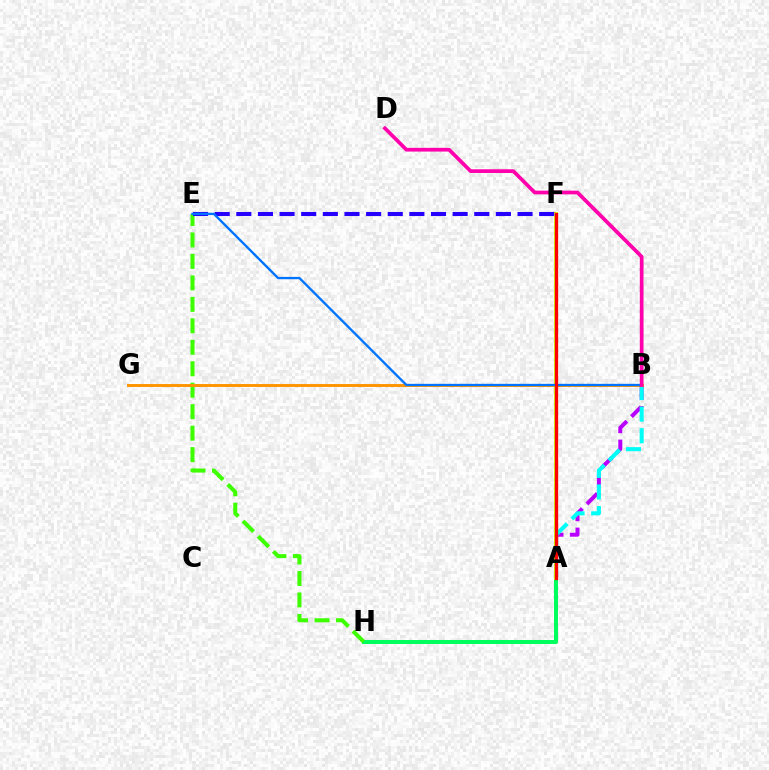{('A', 'H'): [{'color': '#00ff5c', 'line_style': 'solid', 'thickness': 2.87}], ('A', 'B'): [{'color': '#b900ff', 'line_style': 'dashed', 'thickness': 2.87}, {'color': '#00fff6', 'line_style': 'dashed', 'thickness': 2.94}], ('E', 'H'): [{'color': '#3dff00', 'line_style': 'dashed', 'thickness': 2.92}], ('B', 'G'): [{'color': '#ff9400', 'line_style': 'solid', 'thickness': 2.1}], ('A', 'F'): [{'color': '#d1ff00', 'line_style': 'solid', 'thickness': 2.78}, {'color': '#ff0000', 'line_style': 'solid', 'thickness': 2.38}], ('E', 'F'): [{'color': '#2500ff', 'line_style': 'dashed', 'thickness': 2.94}], ('B', 'E'): [{'color': '#0074ff', 'line_style': 'solid', 'thickness': 1.68}], ('B', 'D'): [{'color': '#ff00ac', 'line_style': 'solid', 'thickness': 2.67}]}